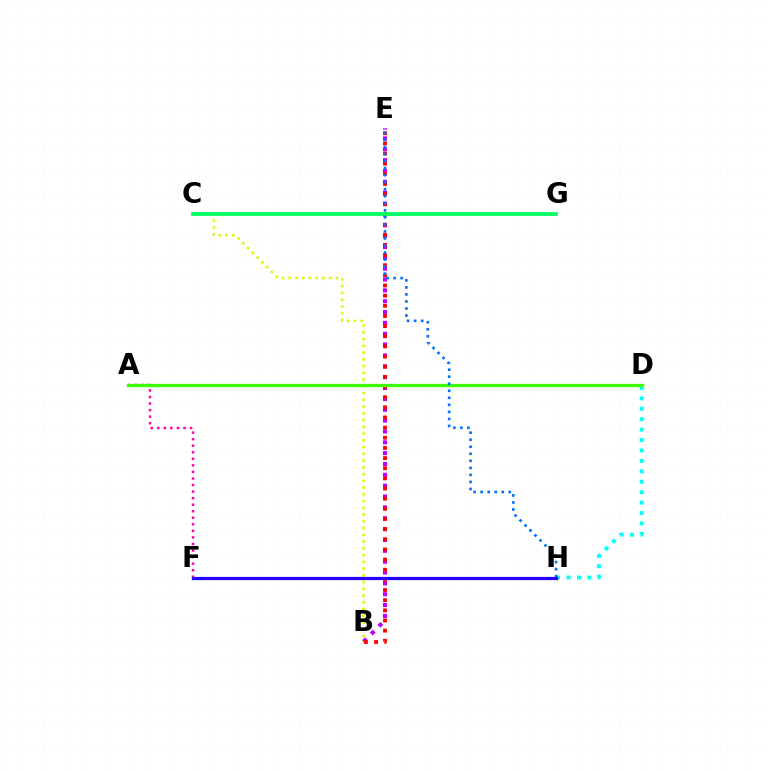{('B', 'C'): [{'color': '#d1ff00', 'line_style': 'dotted', 'thickness': 1.83}], ('B', 'E'): [{'color': '#b900ff', 'line_style': 'dotted', 'thickness': 2.95}, {'color': '#ff0000', 'line_style': 'dotted', 'thickness': 2.76}], ('A', 'F'): [{'color': '#ff00ac', 'line_style': 'dotted', 'thickness': 1.78}], ('C', 'G'): [{'color': '#00ff5c', 'line_style': 'solid', 'thickness': 2.69}], ('D', 'H'): [{'color': '#00fff6', 'line_style': 'dotted', 'thickness': 2.83}], ('F', 'H'): [{'color': '#ff9400', 'line_style': 'dotted', 'thickness': 1.96}, {'color': '#2500ff', 'line_style': 'solid', 'thickness': 2.32}], ('A', 'D'): [{'color': '#3dff00', 'line_style': 'solid', 'thickness': 2.37}], ('E', 'H'): [{'color': '#0074ff', 'line_style': 'dotted', 'thickness': 1.91}]}